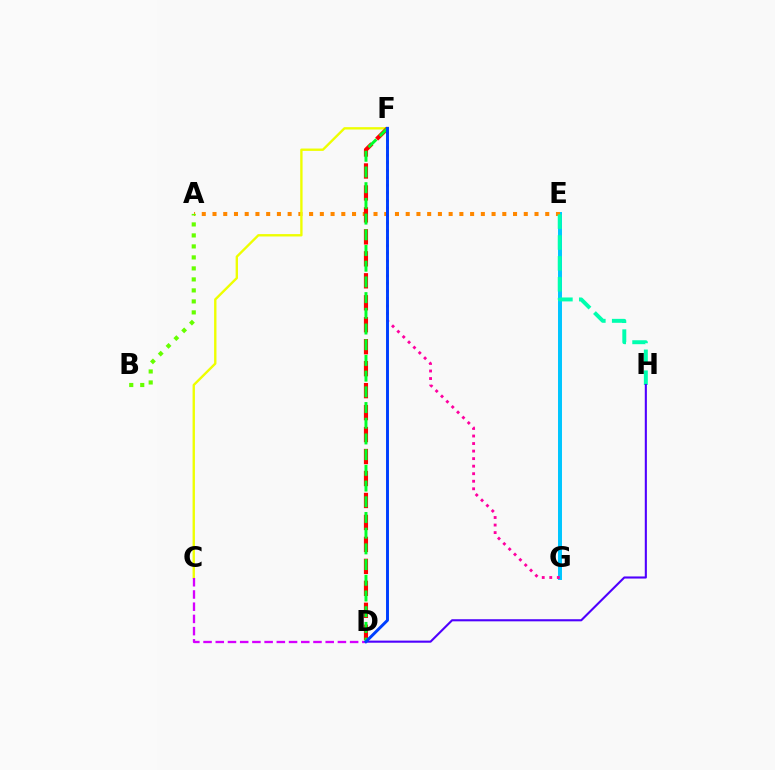{('E', 'G'): [{'color': '#00c7ff', 'line_style': 'solid', 'thickness': 2.86}], ('A', 'E'): [{'color': '#ff8800', 'line_style': 'dotted', 'thickness': 2.92}], ('E', 'H'): [{'color': '#00ffaf', 'line_style': 'dashed', 'thickness': 2.84}], ('C', 'F'): [{'color': '#eeff00', 'line_style': 'solid', 'thickness': 1.7}], ('D', 'H'): [{'color': '#4f00ff', 'line_style': 'solid', 'thickness': 1.52}], ('D', 'F'): [{'color': '#ff0000', 'line_style': 'dashed', 'thickness': 2.98}, {'color': '#00ff27', 'line_style': 'dashed', 'thickness': 2.13}, {'color': '#003fff', 'line_style': 'solid', 'thickness': 2.12}], ('C', 'D'): [{'color': '#d600ff', 'line_style': 'dashed', 'thickness': 1.66}], ('F', 'G'): [{'color': '#ff00a0', 'line_style': 'dotted', 'thickness': 2.05}], ('A', 'B'): [{'color': '#66ff00', 'line_style': 'dotted', 'thickness': 2.99}]}